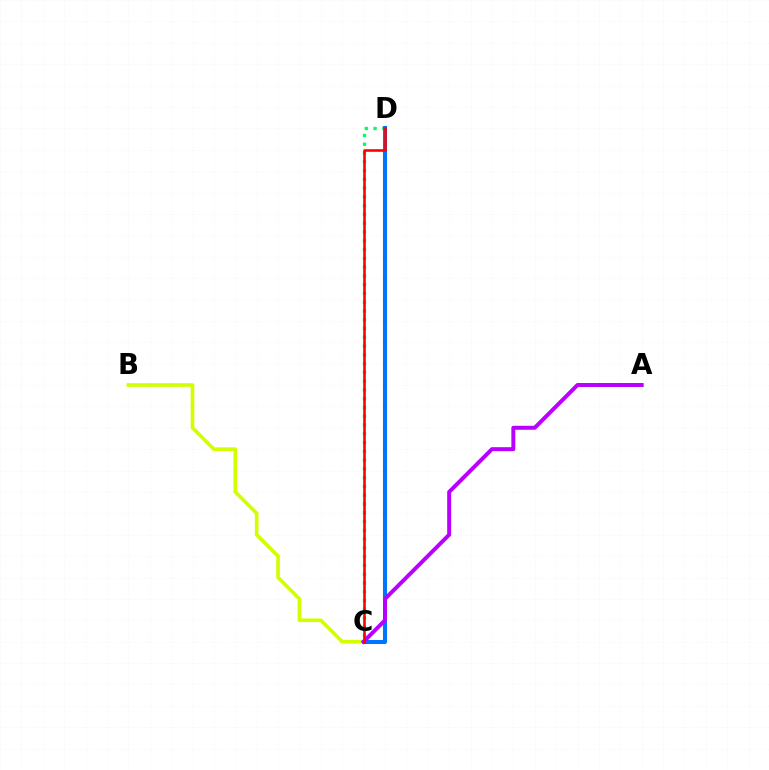{('C', 'D'): [{'color': '#00ff5c', 'line_style': 'dotted', 'thickness': 2.38}, {'color': '#0074ff', 'line_style': 'solid', 'thickness': 2.92}, {'color': '#ff0000', 'line_style': 'solid', 'thickness': 1.87}], ('B', 'C'): [{'color': '#d1ff00', 'line_style': 'solid', 'thickness': 2.63}], ('A', 'C'): [{'color': '#b900ff', 'line_style': 'solid', 'thickness': 2.86}]}